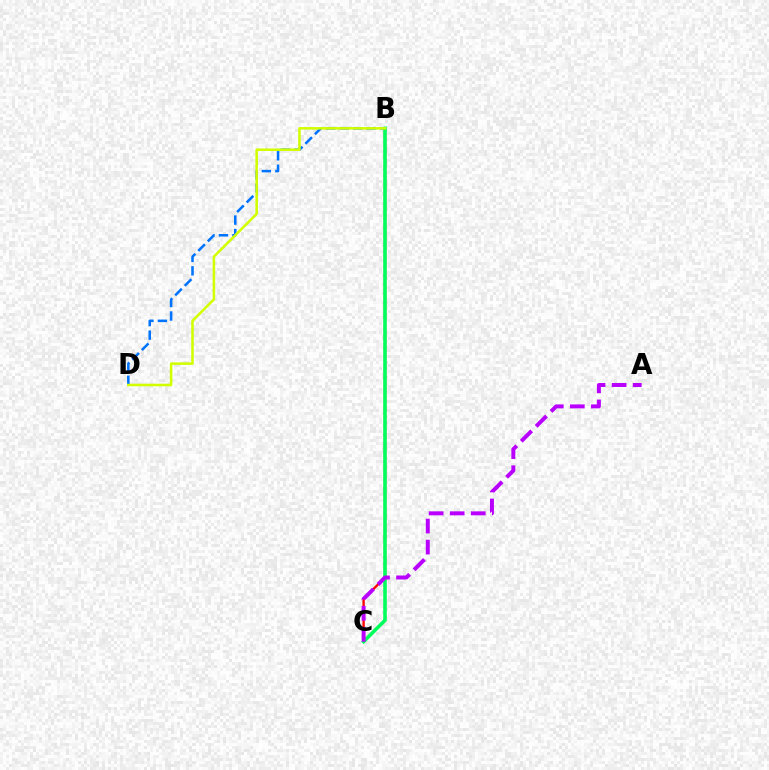{('B', 'C'): [{'color': '#ff0000', 'line_style': 'solid', 'thickness': 1.68}, {'color': '#00ff5c', 'line_style': 'solid', 'thickness': 2.56}], ('B', 'D'): [{'color': '#0074ff', 'line_style': 'dashed', 'thickness': 1.83}, {'color': '#d1ff00', 'line_style': 'solid', 'thickness': 1.83}], ('A', 'C'): [{'color': '#b900ff', 'line_style': 'dashed', 'thickness': 2.86}]}